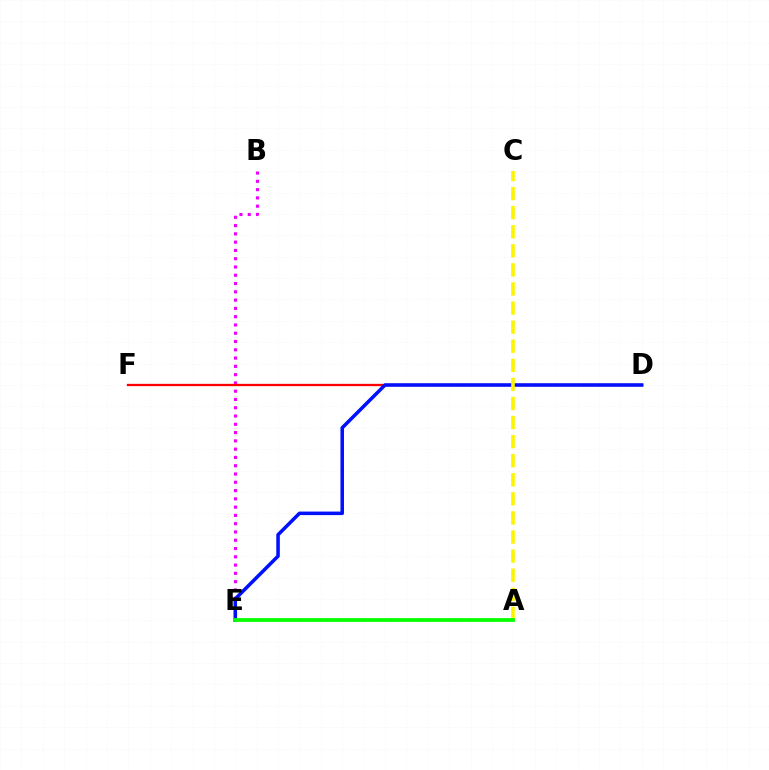{('B', 'E'): [{'color': '#ee00ff', 'line_style': 'dotted', 'thickness': 2.25}], ('D', 'F'): [{'color': '#ff0000', 'line_style': 'solid', 'thickness': 1.66}], ('D', 'E'): [{'color': '#0010ff', 'line_style': 'solid', 'thickness': 2.54}], ('A', 'C'): [{'color': '#fcf500', 'line_style': 'dashed', 'thickness': 2.59}], ('A', 'E'): [{'color': '#00fff6', 'line_style': 'dotted', 'thickness': 1.75}, {'color': '#08ff00', 'line_style': 'solid', 'thickness': 2.71}]}